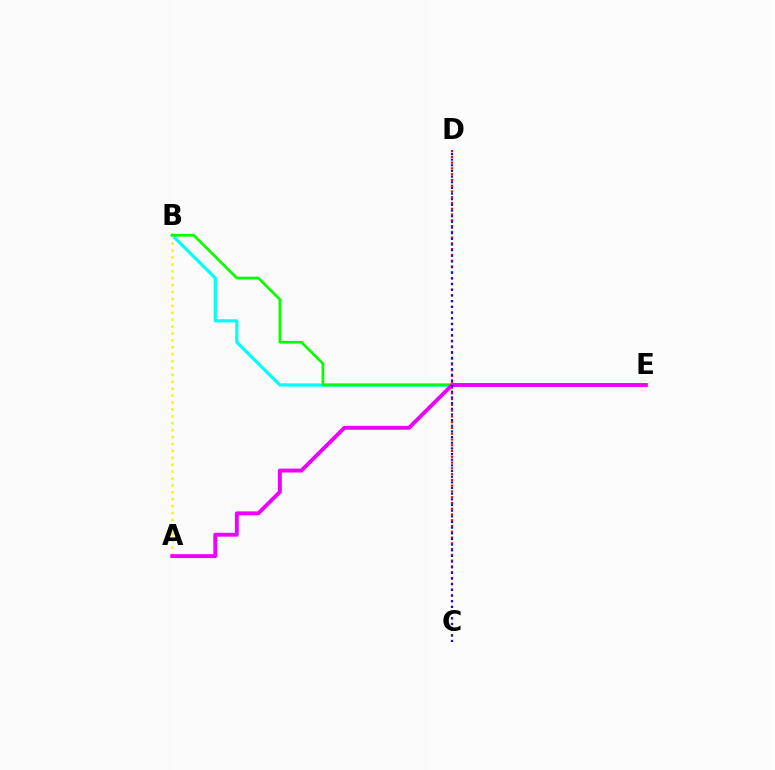{('B', 'E'): [{'color': '#00fff6', 'line_style': 'solid', 'thickness': 2.3}, {'color': '#08ff00', 'line_style': 'solid', 'thickness': 1.95}], ('A', 'B'): [{'color': '#fcf500', 'line_style': 'dotted', 'thickness': 1.88}], ('A', 'E'): [{'color': '#ee00ff', 'line_style': 'solid', 'thickness': 2.8}], ('C', 'D'): [{'color': '#ff0000', 'line_style': 'dotted', 'thickness': 1.57}, {'color': '#0010ff', 'line_style': 'dotted', 'thickness': 1.54}]}